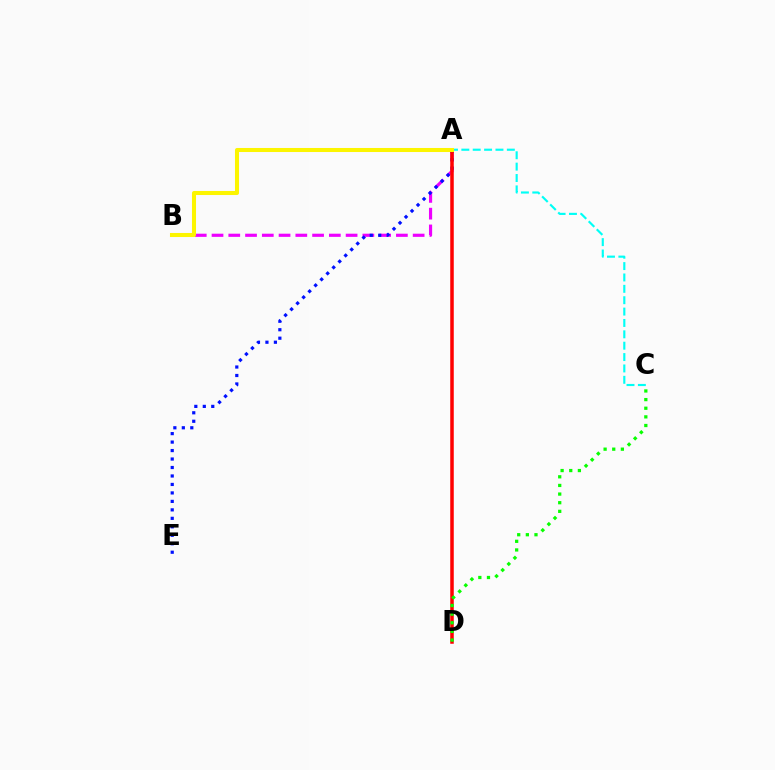{('A', 'B'): [{'color': '#ee00ff', 'line_style': 'dashed', 'thickness': 2.28}, {'color': '#fcf500', 'line_style': 'solid', 'thickness': 2.91}], ('A', 'C'): [{'color': '#00fff6', 'line_style': 'dashed', 'thickness': 1.54}], ('A', 'E'): [{'color': '#0010ff', 'line_style': 'dotted', 'thickness': 2.3}], ('A', 'D'): [{'color': '#ff0000', 'line_style': 'solid', 'thickness': 2.53}], ('C', 'D'): [{'color': '#08ff00', 'line_style': 'dotted', 'thickness': 2.35}]}